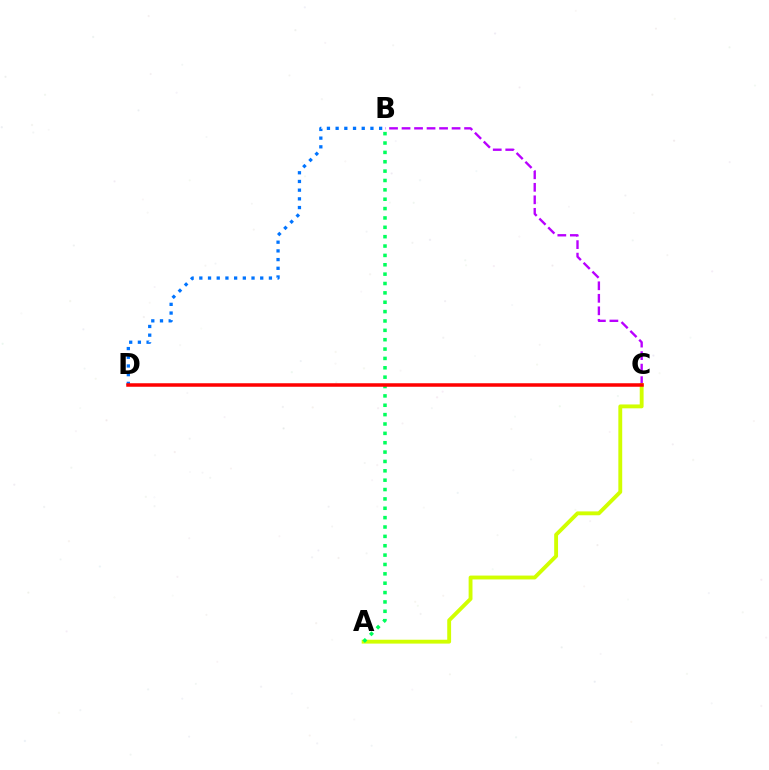{('B', 'D'): [{'color': '#0074ff', 'line_style': 'dotted', 'thickness': 2.36}], ('B', 'C'): [{'color': '#b900ff', 'line_style': 'dashed', 'thickness': 1.7}], ('A', 'C'): [{'color': '#d1ff00', 'line_style': 'solid', 'thickness': 2.78}], ('A', 'B'): [{'color': '#00ff5c', 'line_style': 'dotted', 'thickness': 2.54}], ('C', 'D'): [{'color': '#ff0000', 'line_style': 'solid', 'thickness': 2.53}]}